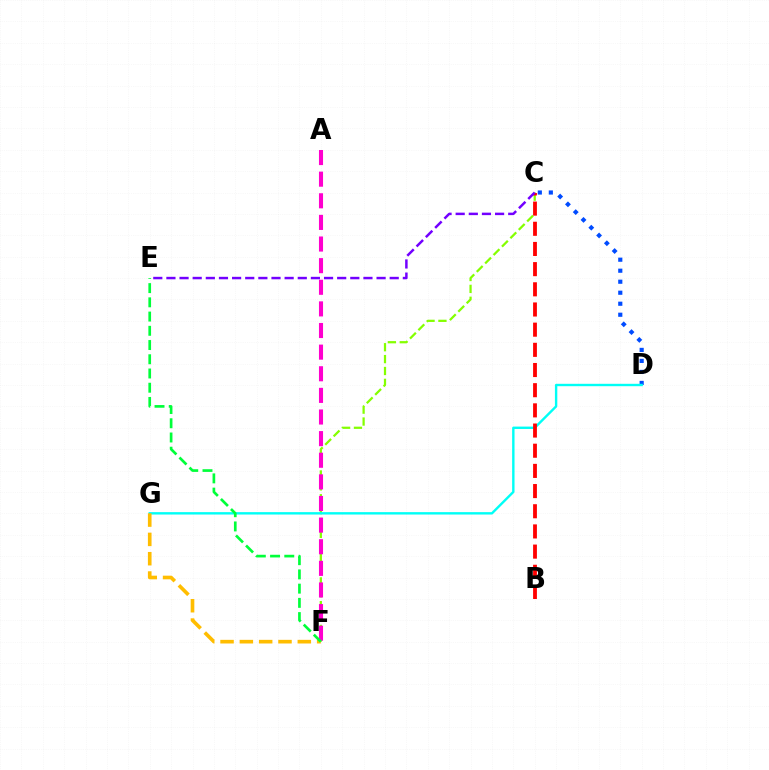{('C', 'F'): [{'color': '#84ff00', 'line_style': 'dashed', 'thickness': 1.61}], ('C', 'D'): [{'color': '#004bff', 'line_style': 'dotted', 'thickness': 2.99}], ('D', 'G'): [{'color': '#00fff6', 'line_style': 'solid', 'thickness': 1.72}], ('A', 'F'): [{'color': '#ff00cf', 'line_style': 'dashed', 'thickness': 2.94}], ('B', 'C'): [{'color': '#ff0000', 'line_style': 'dashed', 'thickness': 2.74}], ('F', 'G'): [{'color': '#ffbd00', 'line_style': 'dashed', 'thickness': 2.62}], ('E', 'F'): [{'color': '#00ff39', 'line_style': 'dashed', 'thickness': 1.93}], ('C', 'E'): [{'color': '#7200ff', 'line_style': 'dashed', 'thickness': 1.78}]}